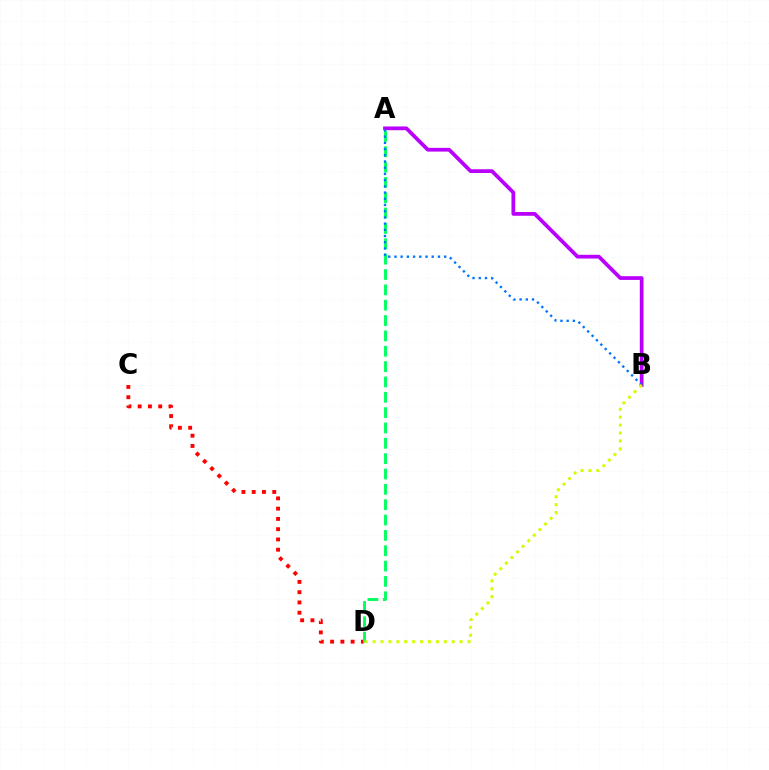{('C', 'D'): [{'color': '#ff0000', 'line_style': 'dotted', 'thickness': 2.79}], ('A', 'D'): [{'color': '#00ff5c', 'line_style': 'dashed', 'thickness': 2.08}], ('A', 'B'): [{'color': '#b900ff', 'line_style': 'solid', 'thickness': 2.7}, {'color': '#0074ff', 'line_style': 'dotted', 'thickness': 1.69}], ('B', 'D'): [{'color': '#d1ff00', 'line_style': 'dotted', 'thickness': 2.15}]}